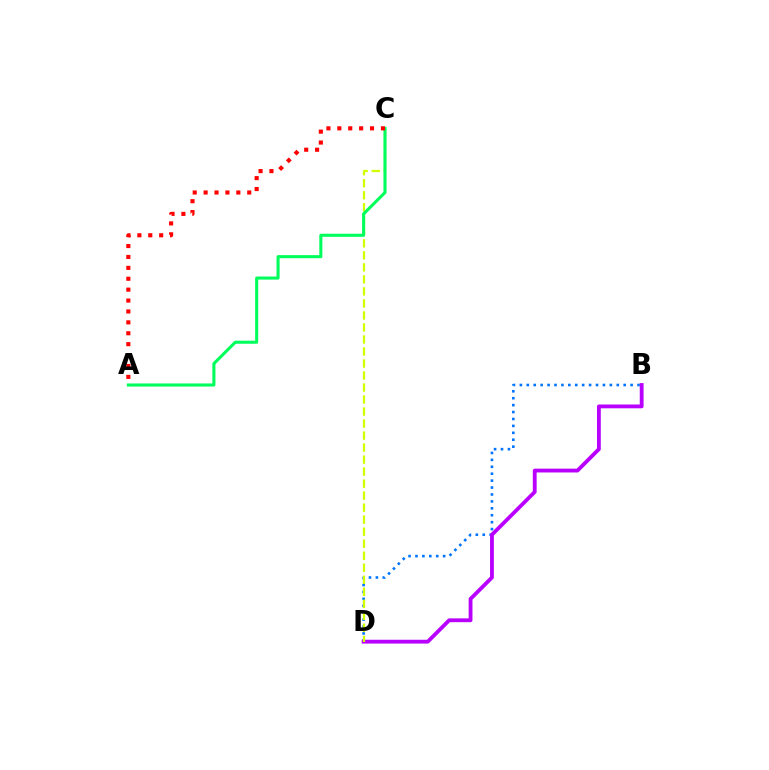{('B', 'D'): [{'color': '#0074ff', 'line_style': 'dotted', 'thickness': 1.88}, {'color': '#b900ff', 'line_style': 'solid', 'thickness': 2.75}], ('C', 'D'): [{'color': '#d1ff00', 'line_style': 'dashed', 'thickness': 1.63}], ('A', 'C'): [{'color': '#00ff5c', 'line_style': 'solid', 'thickness': 2.21}, {'color': '#ff0000', 'line_style': 'dotted', 'thickness': 2.96}]}